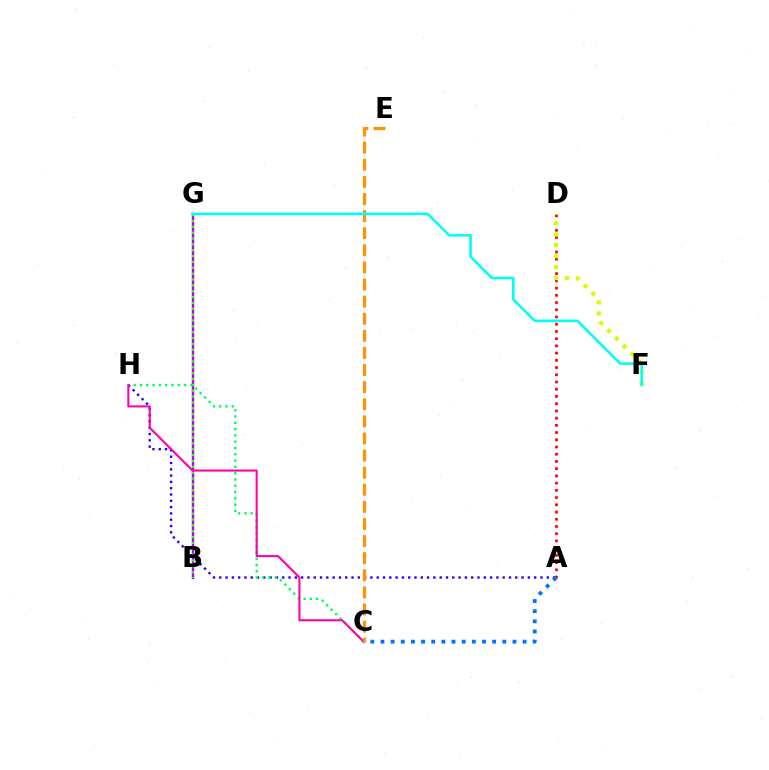{('A', 'H'): [{'color': '#2500ff', 'line_style': 'dotted', 'thickness': 1.71}], ('B', 'G'): [{'color': '#b900ff', 'line_style': 'solid', 'thickness': 1.72}, {'color': '#3dff00', 'line_style': 'dotted', 'thickness': 1.59}], ('C', 'H'): [{'color': '#00ff5c', 'line_style': 'dotted', 'thickness': 1.71}, {'color': '#ff00ac', 'line_style': 'solid', 'thickness': 1.51}], ('A', 'D'): [{'color': '#ff0000', 'line_style': 'dotted', 'thickness': 1.96}], ('D', 'F'): [{'color': '#d1ff00', 'line_style': 'dotted', 'thickness': 2.97}], ('A', 'C'): [{'color': '#0074ff', 'line_style': 'dotted', 'thickness': 2.76}], ('C', 'E'): [{'color': '#ff9400', 'line_style': 'dashed', 'thickness': 2.32}], ('F', 'G'): [{'color': '#00fff6', 'line_style': 'solid', 'thickness': 1.86}]}